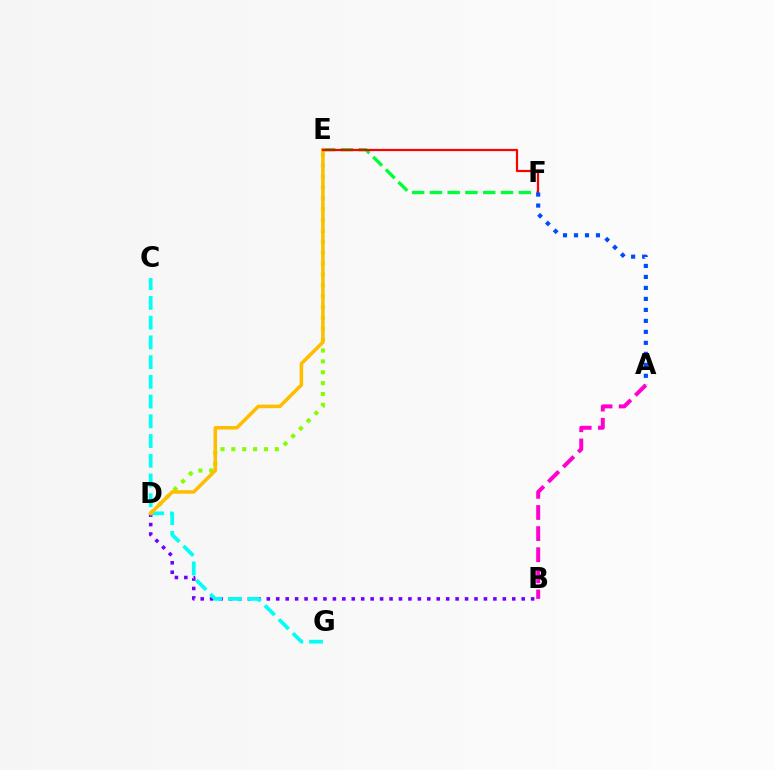{('D', 'E'): [{'color': '#84ff00', 'line_style': 'dotted', 'thickness': 2.95}, {'color': '#ffbd00', 'line_style': 'solid', 'thickness': 2.55}], ('E', 'F'): [{'color': '#00ff39', 'line_style': 'dashed', 'thickness': 2.41}, {'color': '#ff0000', 'line_style': 'solid', 'thickness': 1.6}], ('B', 'D'): [{'color': '#7200ff', 'line_style': 'dotted', 'thickness': 2.57}], ('C', 'G'): [{'color': '#00fff6', 'line_style': 'dashed', 'thickness': 2.68}], ('A', 'B'): [{'color': '#ff00cf', 'line_style': 'dashed', 'thickness': 2.87}], ('A', 'F'): [{'color': '#004bff', 'line_style': 'dotted', 'thickness': 2.99}]}